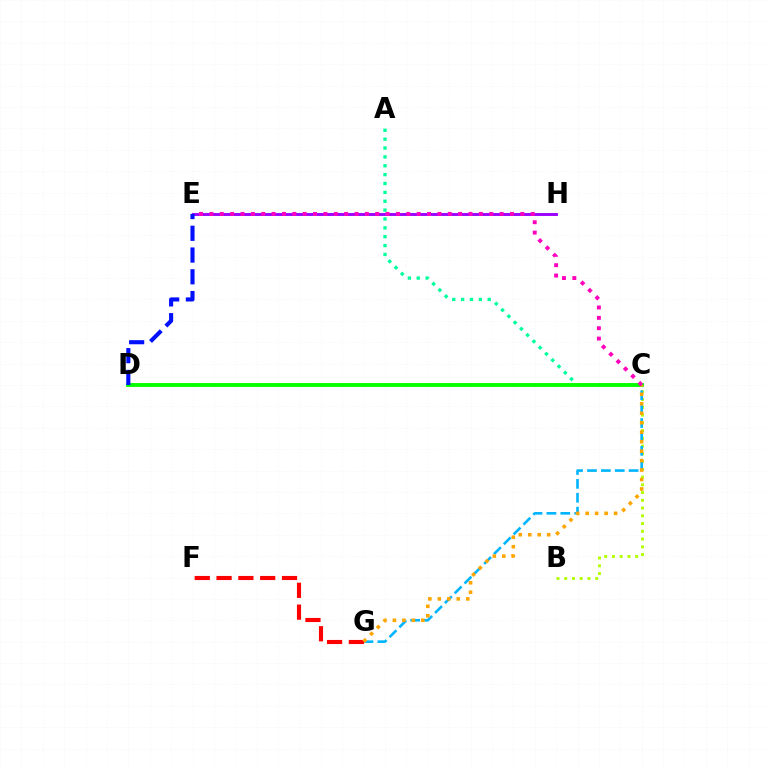{('E', 'H'): [{'color': '#9b00ff', 'line_style': 'solid', 'thickness': 2.08}], ('B', 'C'): [{'color': '#b3ff00', 'line_style': 'dotted', 'thickness': 2.11}], ('A', 'C'): [{'color': '#00ff9d', 'line_style': 'dotted', 'thickness': 2.41}], ('C', 'G'): [{'color': '#00b5ff', 'line_style': 'dashed', 'thickness': 1.89}, {'color': '#ffa500', 'line_style': 'dotted', 'thickness': 2.57}], ('F', 'G'): [{'color': '#ff0000', 'line_style': 'dashed', 'thickness': 2.96}], ('C', 'D'): [{'color': '#08ff00', 'line_style': 'solid', 'thickness': 2.81}], ('C', 'E'): [{'color': '#ff00bd', 'line_style': 'dotted', 'thickness': 2.82}], ('D', 'E'): [{'color': '#0010ff', 'line_style': 'dashed', 'thickness': 2.95}]}